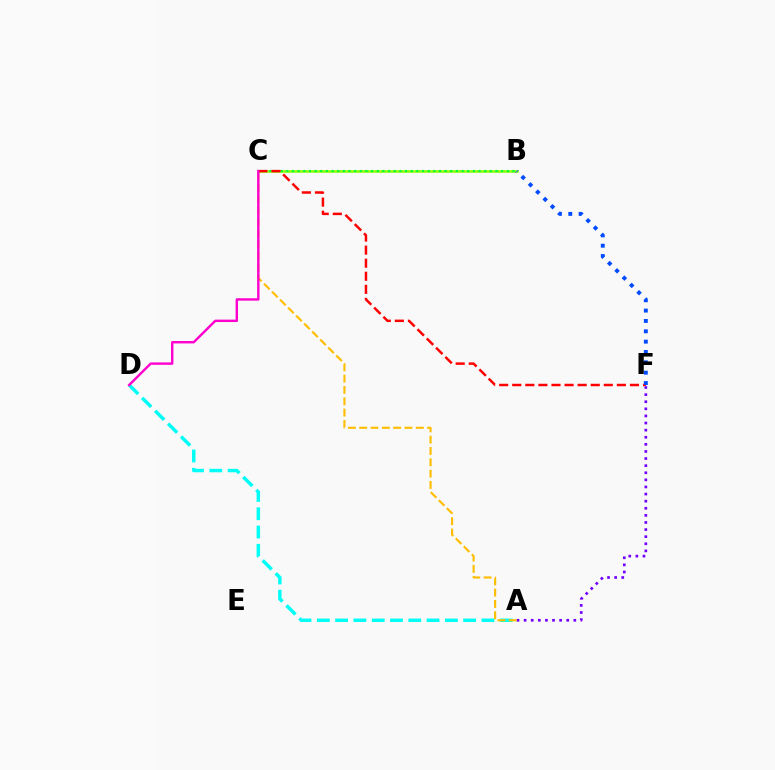{('A', 'D'): [{'color': '#00fff6', 'line_style': 'dashed', 'thickness': 2.49}], ('B', 'C'): [{'color': '#84ff00', 'line_style': 'solid', 'thickness': 1.82}, {'color': '#00ff39', 'line_style': 'dotted', 'thickness': 1.54}], ('C', 'F'): [{'color': '#ff0000', 'line_style': 'dashed', 'thickness': 1.78}], ('A', 'F'): [{'color': '#7200ff', 'line_style': 'dotted', 'thickness': 1.93}], ('A', 'C'): [{'color': '#ffbd00', 'line_style': 'dashed', 'thickness': 1.54}], ('C', 'D'): [{'color': '#ff00cf', 'line_style': 'solid', 'thickness': 1.74}], ('B', 'F'): [{'color': '#004bff', 'line_style': 'dotted', 'thickness': 2.81}]}